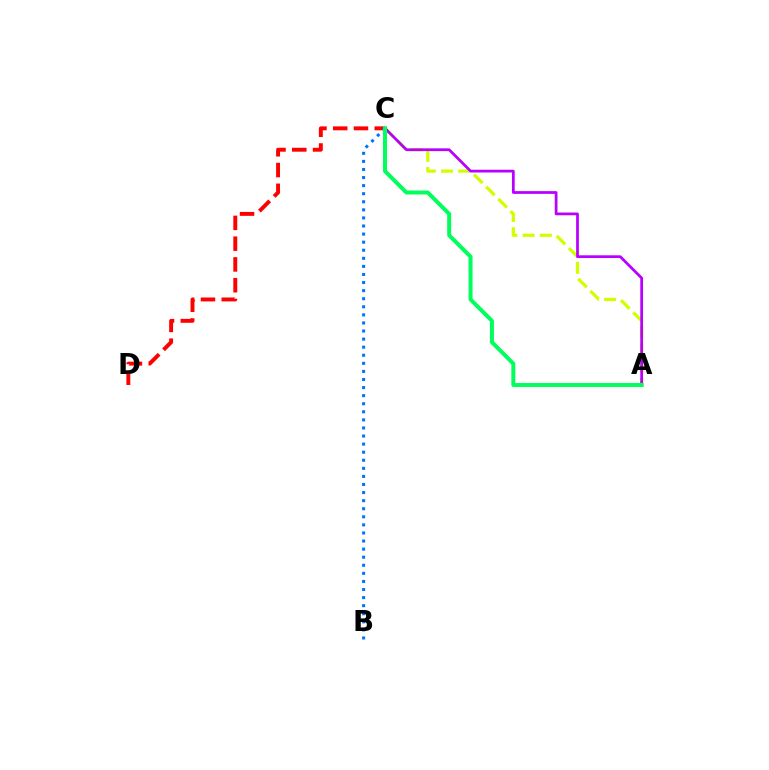{('C', 'D'): [{'color': '#ff0000', 'line_style': 'dashed', 'thickness': 2.82}], ('B', 'C'): [{'color': '#0074ff', 'line_style': 'dotted', 'thickness': 2.19}], ('A', 'C'): [{'color': '#d1ff00', 'line_style': 'dashed', 'thickness': 2.34}, {'color': '#b900ff', 'line_style': 'solid', 'thickness': 1.98}, {'color': '#00ff5c', 'line_style': 'solid', 'thickness': 2.87}]}